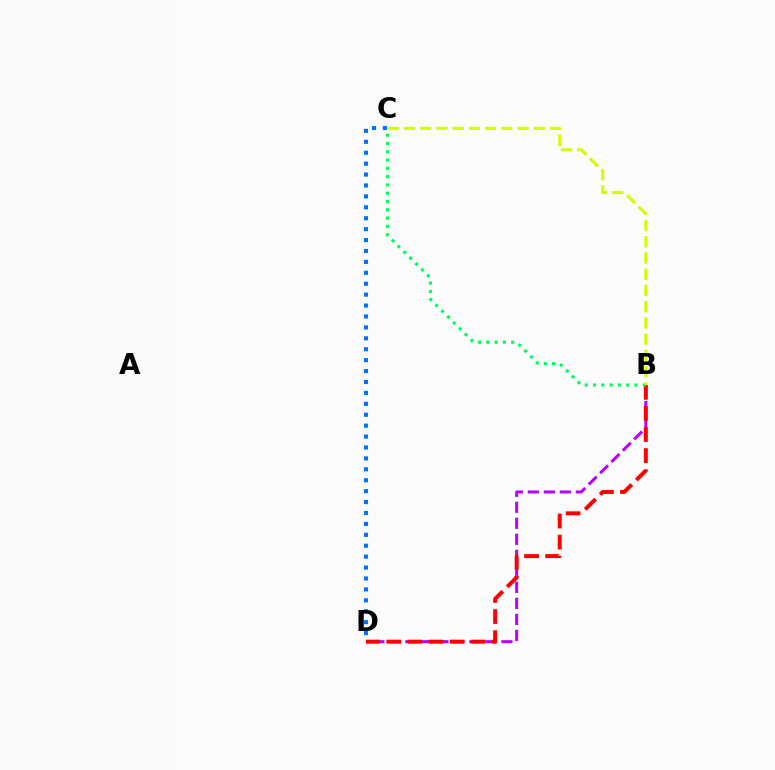{('B', 'D'): [{'color': '#b900ff', 'line_style': 'dashed', 'thickness': 2.18}, {'color': '#ff0000', 'line_style': 'dashed', 'thickness': 2.86}], ('B', 'C'): [{'color': '#00ff5c', 'line_style': 'dotted', 'thickness': 2.25}, {'color': '#d1ff00', 'line_style': 'dashed', 'thickness': 2.21}], ('C', 'D'): [{'color': '#0074ff', 'line_style': 'dotted', 'thickness': 2.97}]}